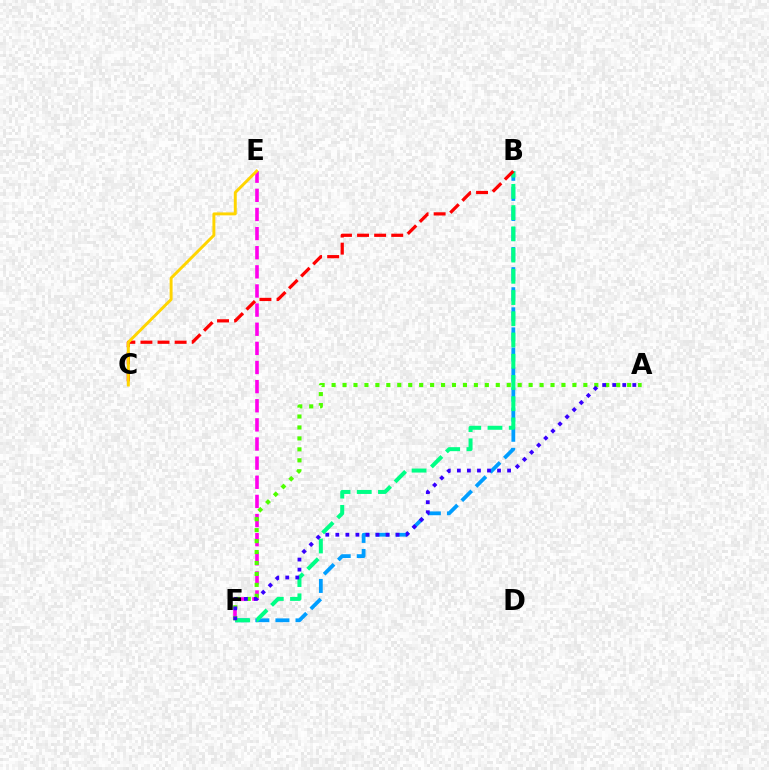{('B', 'F'): [{'color': '#009eff', 'line_style': 'dashed', 'thickness': 2.73}, {'color': '#00ff86', 'line_style': 'dashed', 'thickness': 2.88}], ('E', 'F'): [{'color': '#ff00ed', 'line_style': 'dashed', 'thickness': 2.6}], ('B', 'C'): [{'color': '#ff0000', 'line_style': 'dashed', 'thickness': 2.32}], ('A', 'F'): [{'color': '#4fff00', 'line_style': 'dotted', 'thickness': 2.97}, {'color': '#3700ff', 'line_style': 'dotted', 'thickness': 2.73}], ('C', 'E'): [{'color': '#ffd500', 'line_style': 'solid', 'thickness': 2.11}]}